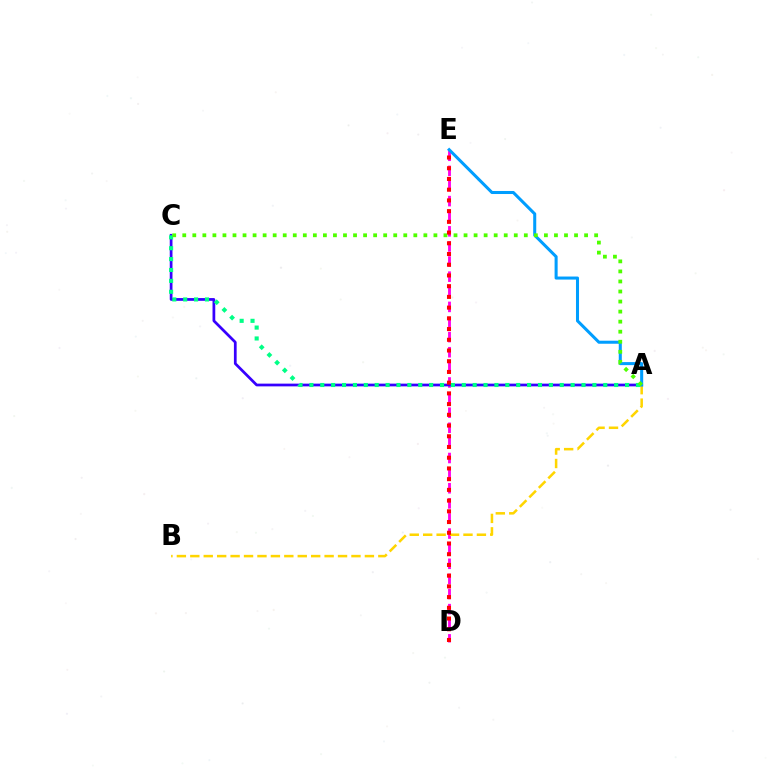{('D', 'E'): [{'color': '#ff00ed', 'line_style': 'dashed', 'thickness': 2.05}, {'color': '#ff0000', 'line_style': 'dotted', 'thickness': 2.91}], ('A', 'C'): [{'color': '#3700ff', 'line_style': 'solid', 'thickness': 1.97}, {'color': '#00ff86', 'line_style': 'dotted', 'thickness': 2.96}, {'color': '#4fff00', 'line_style': 'dotted', 'thickness': 2.73}], ('A', 'B'): [{'color': '#ffd500', 'line_style': 'dashed', 'thickness': 1.82}], ('A', 'E'): [{'color': '#009eff', 'line_style': 'solid', 'thickness': 2.19}]}